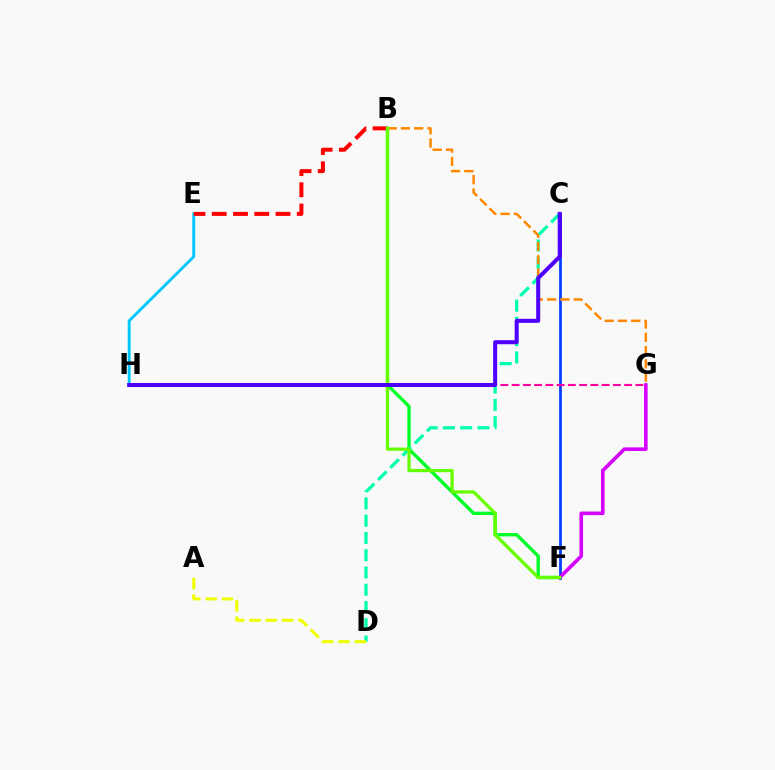{('B', 'F'): [{'color': '#00ff27', 'line_style': 'solid', 'thickness': 2.41}, {'color': '#66ff00', 'line_style': 'solid', 'thickness': 2.34}], ('E', 'H'): [{'color': '#00c7ff', 'line_style': 'solid', 'thickness': 2.09}], ('B', 'E'): [{'color': '#ff0000', 'line_style': 'dashed', 'thickness': 2.89}], ('C', 'D'): [{'color': '#00ffaf', 'line_style': 'dashed', 'thickness': 2.35}], ('C', 'F'): [{'color': '#003fff', 'line_style': 'solid', 'thickness': 1.98}], ('F', 'G'): [{'color': '#d600ff', 'line_style': 'solid', 'thickness': 2.59}], ('G', 'H'): [{'color': '#ff00a0', 'line_style': 'dashed', 'thickness': 1.53}], ('A', 'D'): [{'color': '#eeff00', 'line_style': 'dashed', 'thickness': 2.21}], ('B', 'G'): [{'color': '#ff8800', 'line_style': 'dashed', 'thickness': 1.8}], ('C', 'H'): [{'color': '#4f00ff', 'line_style': 'solid', 'thickness': 2.9}]}